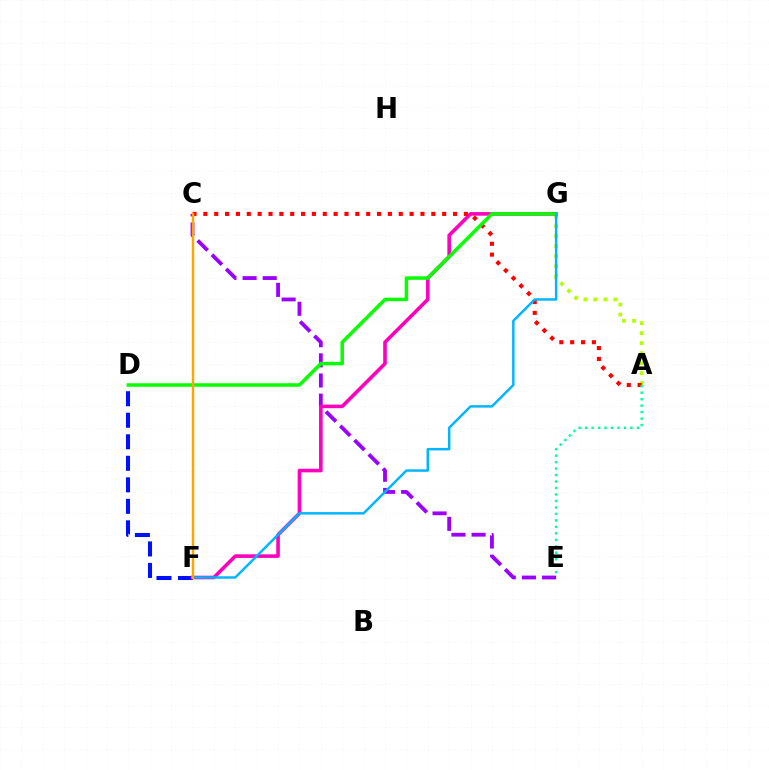{('A', 'G'): [{'color': '#b3ff00', 'line_style': 'dotted', 'thickness': 2.72}], ('C', 'E'): [{'color': '#9b00ff', 'line_style': 'dashed', 'thickness': 2.74}], ('D', 'F'): [{'color': '#0010ff', 'line_style': 'dashed', 'thickness': 2.92}], ('F', 'G'): [{'color': '#ff00bd', 'line_style': 'solid', 'thickness': 2.59}, {'color': '#00b5ff', 'line_style': 'solid', 'thickness': 1.77}], ('A', 'C'): [{'color': '#ff0000', 'line_style': 'dotted', 'thickness': 2.95}], ('D', 'G'): [{'color': '#08ff00', 'line_style': 'solid', 'thickness': 2.53}], ('C', 'F'): [{'color': '#ffa500', 'line_style': 'solid', 'thickness': 1.75}], ('A', 'E'): [{'color': '#00ff9d', 'line_style': 'dotted', 'thickness': 1.76}]}